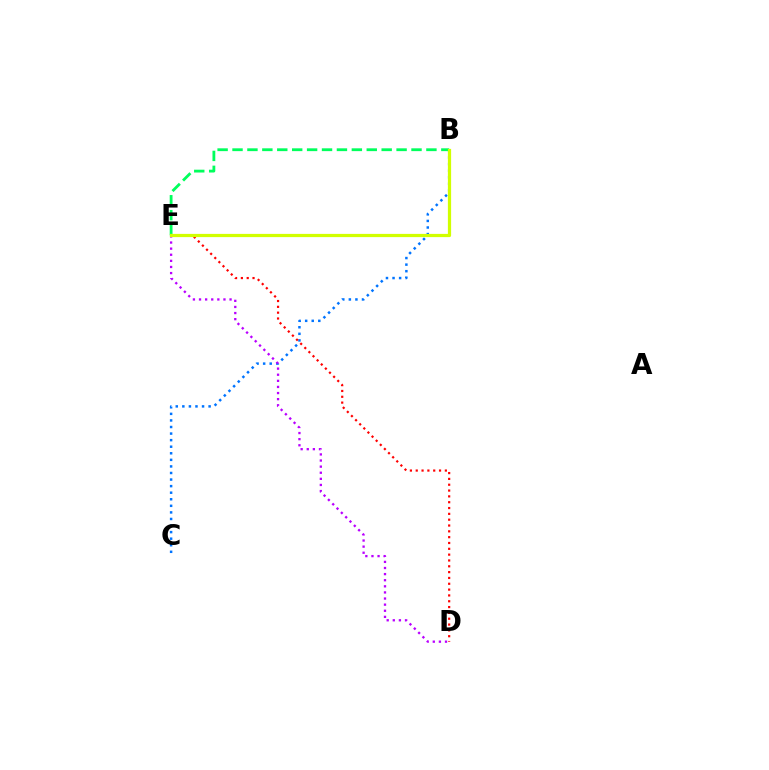{('B', 'C'): [{'color': '#0074ff', 'line_style': 'dotted', 'thickness': 1.78}], ('D', 'E'): [{'color': '#ff0000', 'line_style': 'dotted', 'thickness': 1.58}, {'color': '#b900ff', 'line_style': 'dotted', 'thickness': 1.66}], ('B', 'E'): [{'color': '#00ff5c', 'line_style': 'dashed', 'thickness': 2.03}, {'color': '#d1ff00', 'line_style': 'solid', 'thickness': 2.32}]}